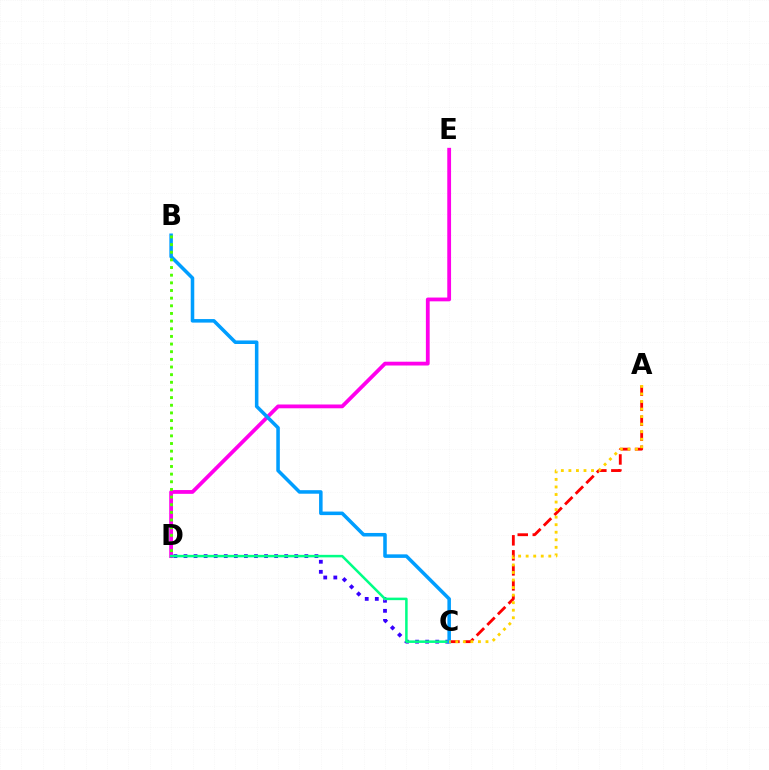{('D', 'E'): [{'color': '#ff00ed', 'line_style': 'solid', 'thickness': 2.73}], ('C', 'D'): [{'color': '#3700ff', 'line_style': 'dotted', 'thickness': 2.74}, {'color': '#00ff86', 'line_style': 'solid', 'thickness': 1.82}], ('A', 'C'): [{'color': '#ff0000', 'line_style': 'dashed', 'thickness': 2.04}, {'color': '#ffd500', 'line_style': 'dotted', 'thickness': 2.05}], ('B', 'C'): [{'color': '#009eff', 'line_style': 'solid', 'thickness': 2.55}], ('B', 'D'): [{'color': '#4fff00', 'line_style': 'dotted', 'thickness': 2.08}]}